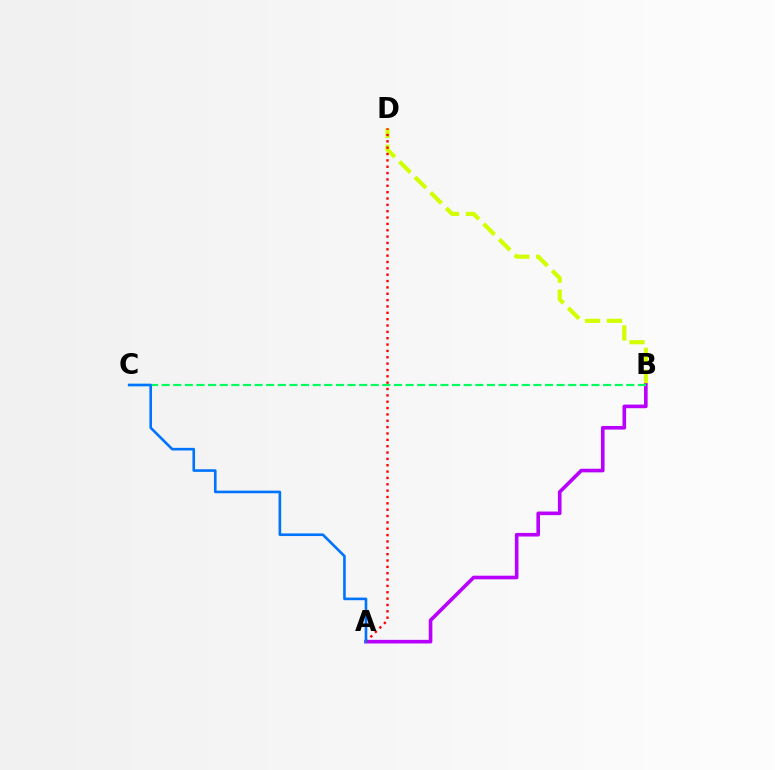{('B', 'D'): [{'color': '#d1ff00', 'line_style': 'dashed', 'thickness': 2.98}], ('A', 'B'): [{'color': '#b900ff', 'line_style': 'solid', 'thickness': 2.6}], ('A', 'D'): [{'color': '#ff0000', 'line_style': 'dotted', 'thickness': 1.73}], ('B', 'C'): [{'color': '#00ff5c', 'line_style': 'dashed', 'thickness': 1.58}], ('A', 'C'): [{'color': '#0074ff', 'line_style': 'solid', 'thickness': 1.89}]}